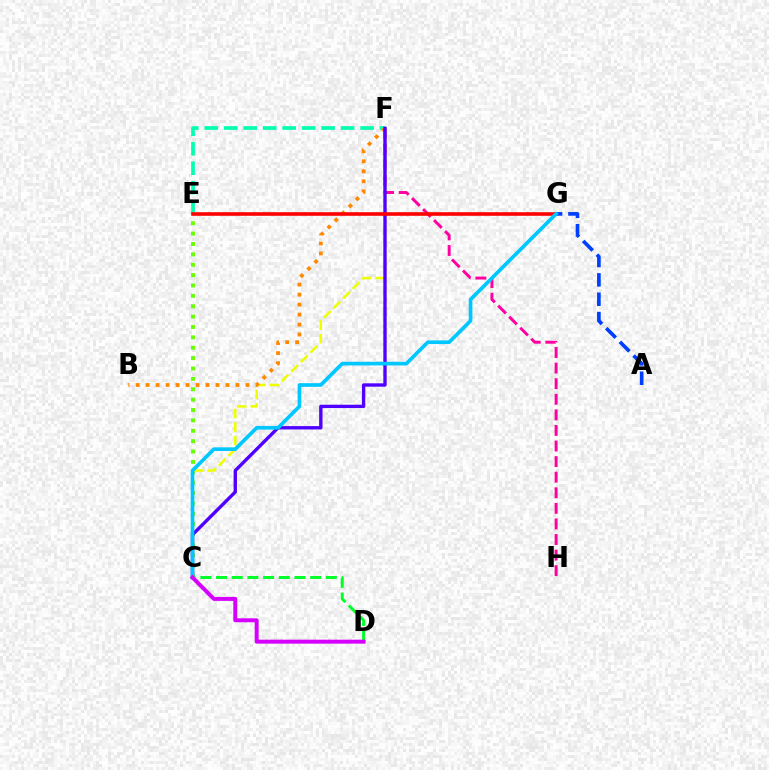{('C', 'E'): [{'color': '#66ff00', 'line_style': 'dotted', 'thickness': 2.82}], ('E', 'F'): [{'color': '#00ffaf', 'line_style': 'dashed', 'thickness': 2.65}], ('C', 'F'): [{'color': '#eeff00', 'line_style': 'dashed', 'thickness': 1.84}, {'color': '#4f00ff', 'line_style': 'solid', 'thickness': 2.42}], ('A', 'G'): [{'color': '#003fff', 'line_style': 'dashed', 'thickness': 2.63}], ('B', 'F'): [{'color': '#ff8800', 'line_style': 'dotted', 'thickness': 2.71}], ('F', 'H'): [{'color': '#ff00a0', 'line_style': 'dashed', 'thickness': 2.12}], ('E', 'G'): [{'color': '#ff0000', 'line_style': 'solid', 'thickness': 2.59}], ('C', 'G'): [{'color': '#00c7ff', 'line_style': 'solid', 'thickness': 2.64}], ('C', 'D'): [{'color': '#00ff27', 'line_style': 'dashed', 'thickness': 2.13}, {'color': '#d600ff', 'line_style': 'solid', 'thickness': 2.85}]}